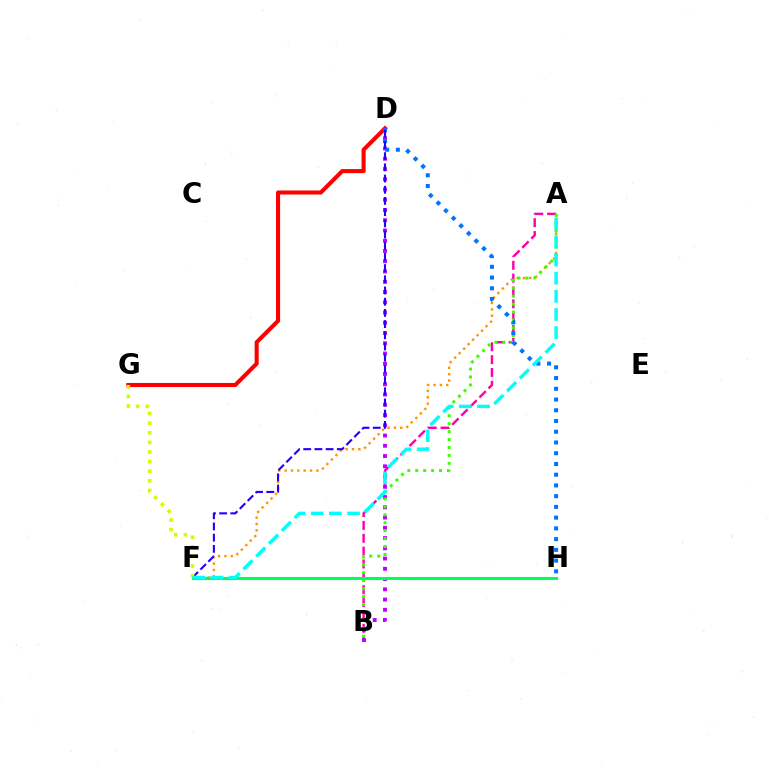{('A', 'F'): [{'color': '#ff9400', 'line_style': 'dotted', 'thickness': 1.73}, {'color': '#00fff6', 'line_style': 'dashed', 'thickness': 2.46}], ('D', 'G'): [{'color': '#ff0000', 'line_style': 'solid', 'thickness': 2.93}], ('A', 'B'): [{'color': '#ff00ac', 'line_style': 'dashed', 'thickness': 1.75}, {'color': '#3dff00', 'line_style': 'dotted', 'thickness': 2.16}], ('B', 'D'): [{'color': '#b900ff', 'line_style': 'dotted', 'thickness': 2.79}], ('F', 'H'): [{'color': '#00ff5c', 'line_style': 'solid', 'thickness': 2.22}], ('D', 'H'): [{'color': '#0074ff', 'line_style': 'dotted', 'thickness': 2.92}], ('D', 'F'): [{'color': '#2500ff', 'line_style': 'dashed', 'thickness': 1.52}], ('F', 'G'): [{'color': '#d1ff00', 'line_style': 'dotted', 'thickness': 2.61}]}